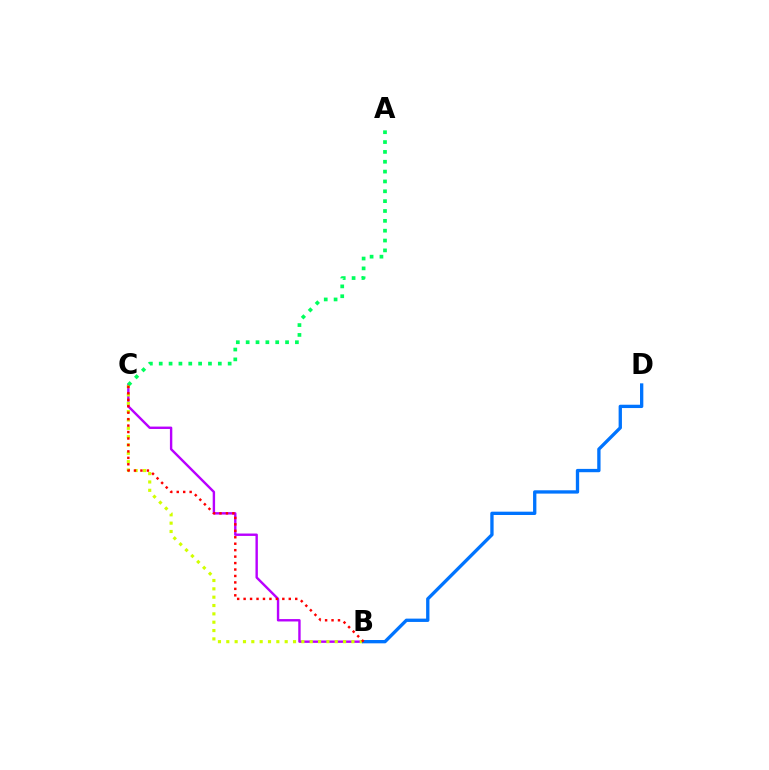{('B', 'C'): [{'color': '#b900ff', 'line_style': 'solid', 'thickness': 1.73}, {'color': '#d1ff00', 'line_style': 'dotted', 'thickness': 2.27}, {'color': '#ff0000', 'line_style': 'dotted', 'thickness': 1.75}], ('B', 'D'): [{'color': '#0074ff', 'line_style': 'solid', 'thickness': 2.39}], ('A', 'C'): [{'color': '#00ff5c', 'line_style': 'dotted', 'thickness': 2.68}]}